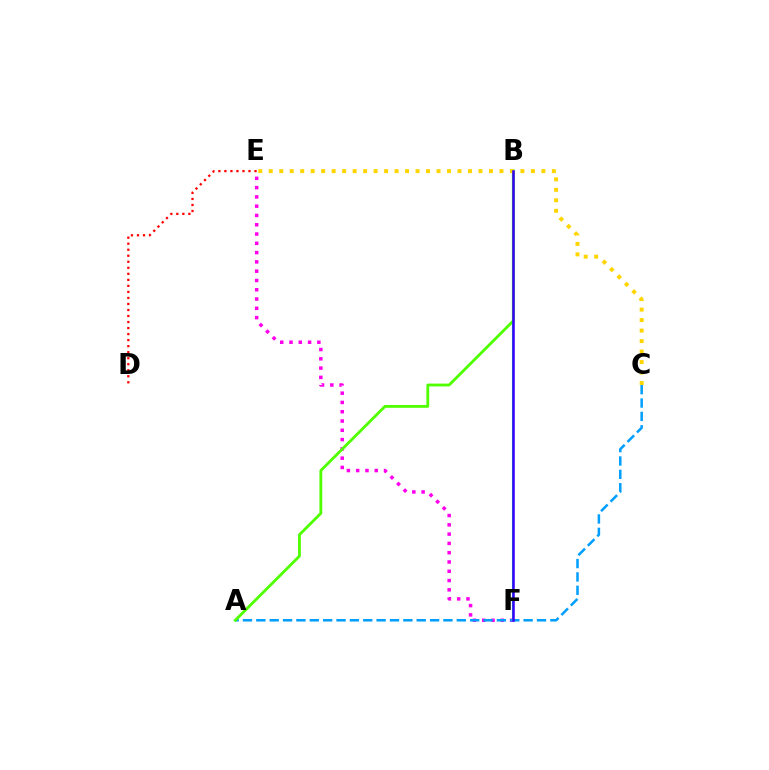{('E', 'F'): [{'color': '#ff00ed', 'line_style': 'dotted', 'thickness': 2.52}], ('A', 'C'): [{'color': '#009eff', 'line_style': 'dashed', 'thickness': 1.82}], ('D', 'E'): [{'color': '#ff0000', 'line_style': 'dotted', 'thickness': 1.64}], ('B', 'F'): [{'color': '#00ff86', 'line_style': 'solid', 'thickness': 1.5}, {'color': '#3700ff', 'line_style': 'solid', 'thickness': 1.82}], ('A', 'B'): [{'color': '#4fff00', 'line_style': 'solid', 'thickness': 2.02}], ('C', 'E'): [{'color': '#ffd500', 'line_style': 'dotted', 'thickness': 2.85}]}